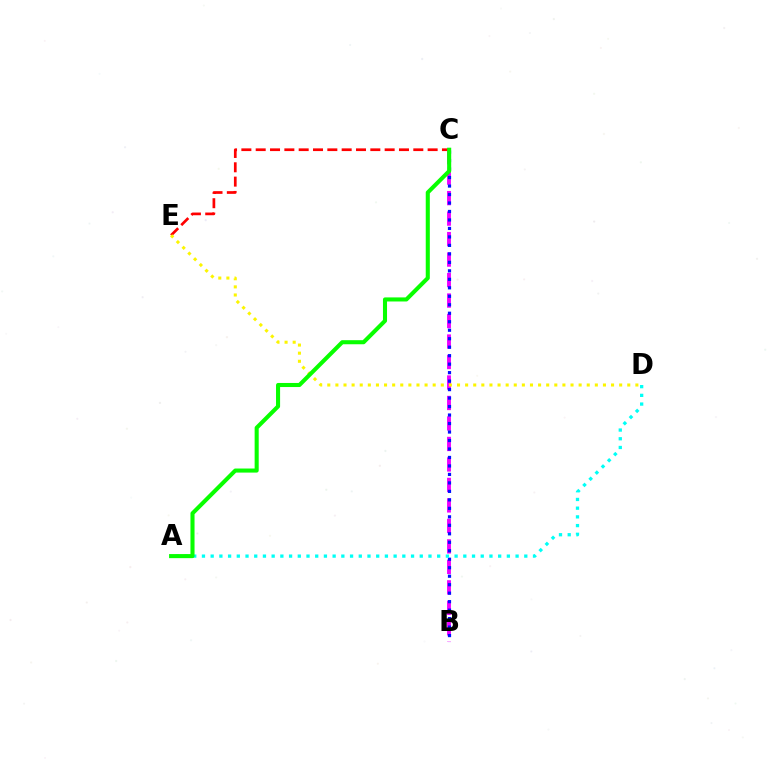{('C', 'E'): [{'color': '#ff0000', 'line_style': 'dashed', 'thickness': 1.95}], ('B', 'C'): [{'color': '#ee00ff', 'line_style': 'dashed', 'thickness': 2.78}, {'color': '#0010ff', 'line_style': 'dotted', 'thickness': 2.3}], ('D', 'E'): [{'color': '#fcf500', 'line_style': 'dotted', 'thickness': 2.2}], ('A', 'D'): [{'color': '#00fff6', 'line_style': 'dotted', 'thickness': 2.37}], ('A', 'C'): [{'color': '#08ff00', 'line_style': 'solid', 'thickness': 2.93}]}